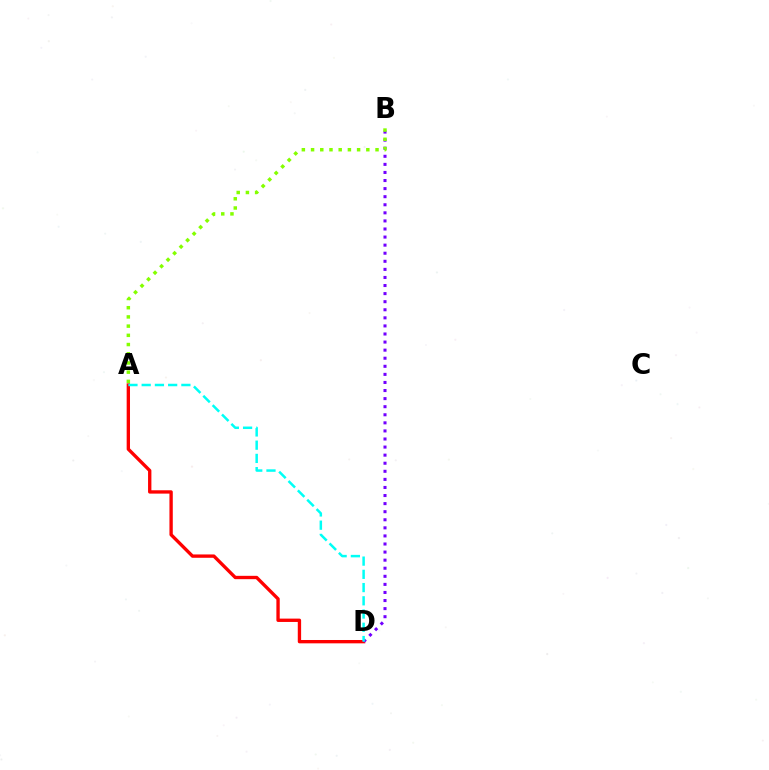{('A', 'D'): [{'color': '#ff0000', 'line_style': 'solid', 'thickness': 2.41}, {'color': '#00fff6', 'line_style': 'dashed', 'thickness': 1.8}], ('B', 'D'): [{'color': '#7200ff', 'line_style': 'dotted', 'thickness': 2.19}], ('A', 'B'): [{'color': '#84ff00', 'line_style': 'dotted', 'thickness': 2.5}]}